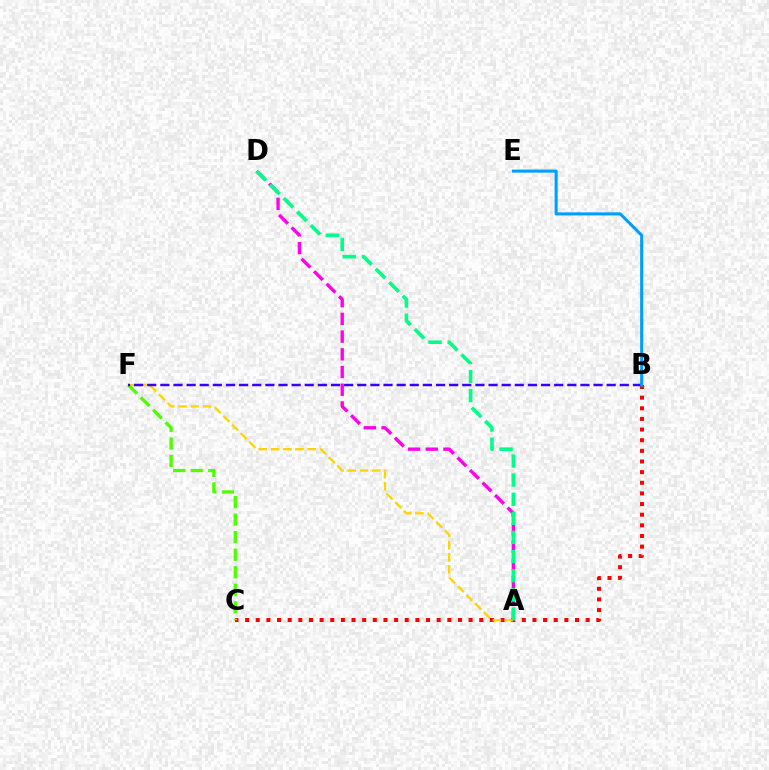{('B', 'C'): [{'color': '#ff0000', 'line_style': 'dotted', 'thickness': 2.89}], ('A', 'F'): [{'color': '#ffd500', 'line_style': 'dashed', 'thickness': 1.66}], ('C', 'F'): [{'color': '#4fff00', 'line_style': 'dashed', 'thickness': 2.38}], ('B', 'F'): [{'color': '#3700ff', 'line_style': 'dashed', 'thickness': 1.78}], ('A', 'D'): [{'color': '#ff00ed', 'line_style': 'dashed', 'thickness': 2.41}, {'color': '#00ff86', 'line_style': 'dashed', 'thickness': 2.6}], ('B', 'E'): [{'color': '#009eff', 'line_style': 'solid', 'thickness': 2.21}]}